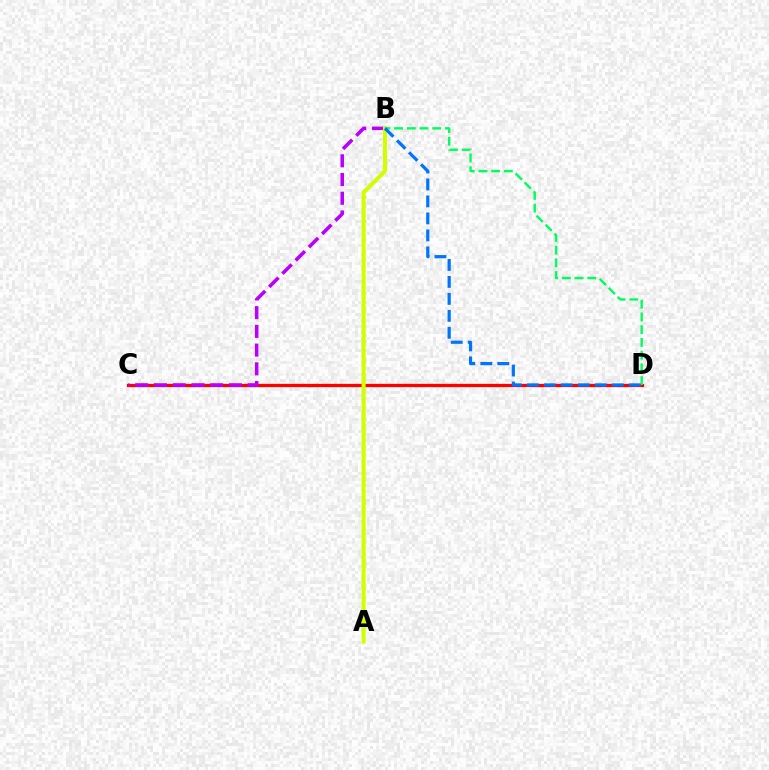{('C', 'D'): [{'color': '#ff0000', 'line_style': 'solid', 'thickness': 2.35}], ('B', 'C'): [{'color': '#b900ff', 'line_style': 'dashed', 'thickness': 2.54}], ('A', 'B'): [{'color': '#d1ff00', 'line_style': 'solid', 'thickness': 2.94}], ('B', 'D'): [{'color': '#00ff5c', 'line_style': 'dashed', 'thickness': 1.73}, {'color': '#0074ff', 'line_style': 'dashed', 'thickness': 2.31}]}